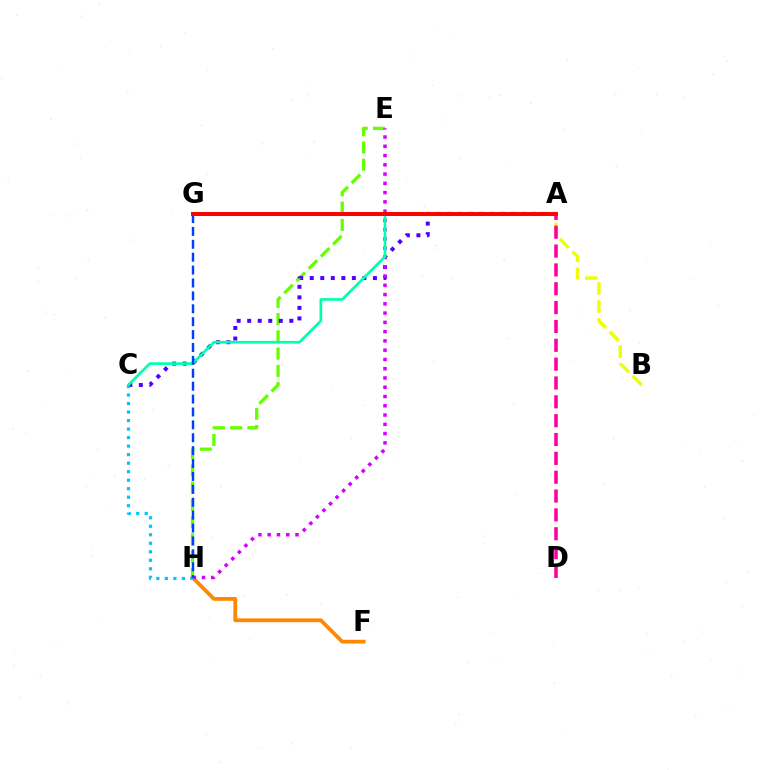{('E', 'H'): [{'color': '#66ff00', 'line_style': 'dashed', 'thickness': 2.34}, {'color': '#d600ff', 'line_style': 'dotted', 'thickness': 2.52}], ('A', 'C'): [{'color': '#4f00ff', 'line_style': 'dotted', 'thickness': 2.86}, {'color': '#00ffaf', 'line_style': 'solid', 'thickness': 1.93}], ('F', 'H'): [{'color': '#ff8800', 'line_style': 'solid', 'thickness': 2.72}], ('A', 'B'): [{'color': '#eeff00', 'line_style': 'dashed', 'thickness': 2.45}], ('A', 'D'): [{'color': '#ff00a0', 'line_style': 'dashed', 'thickness': 2.56}], ('A', 'G'): [{'color': '#00ff27', 'line_style': 'solid', 'thickness': 2.79}, {'color': '#ff0000', 'line_style': 'solid', 'thickness': 2.82}], ('C', 'H'): [{'color': '#00c7ff', 'line_style': 'dotted', 'thickness': 2.31}], ('G', 'H'): [{'color': '#003fff', 'line_style': 'dashed', 'thickness': 1.75}]}